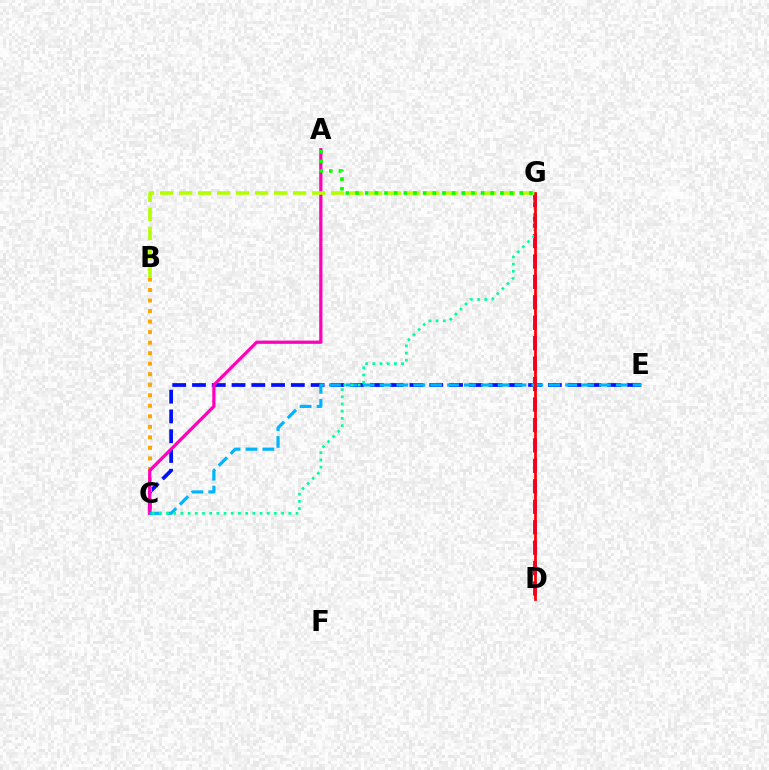{('C', 'E'): [{'color': '#0010ff', 'line_style': 'dashed', 'thickness': 2.69}, {'color': '#00b5ff', 'line_style': 'dashed', 'thickness': 2.29}], ('B', 'C'): [{'color': '#ffa500', 'line_style': 'dotted', 'thickness': 2.86}], ('D', 'G'): [{'color': '#9b00ff', 'line_style': 'dashed', 'thickness': 2.78}, {'color': '#ff0000', 'line_style': 'solid', 'thickness': 1.97}], ('A', 'C'): [{'color': '#ff00bd', 'line_style': 'solid', 'thickness': 2.33}], ('C', 'G'): [{'color': '#00ff9d', 'line_style': 'dotted', 'thickness': 1.95}], ('B', 'G'): [{'color': '#b3ff00', 'line_style': 'dashed', 'thickness': 2.58}], ('A', 'G'): [{'color': '#08ff00', 'line_style': 'dotted', 'thickness': 2.62}]}